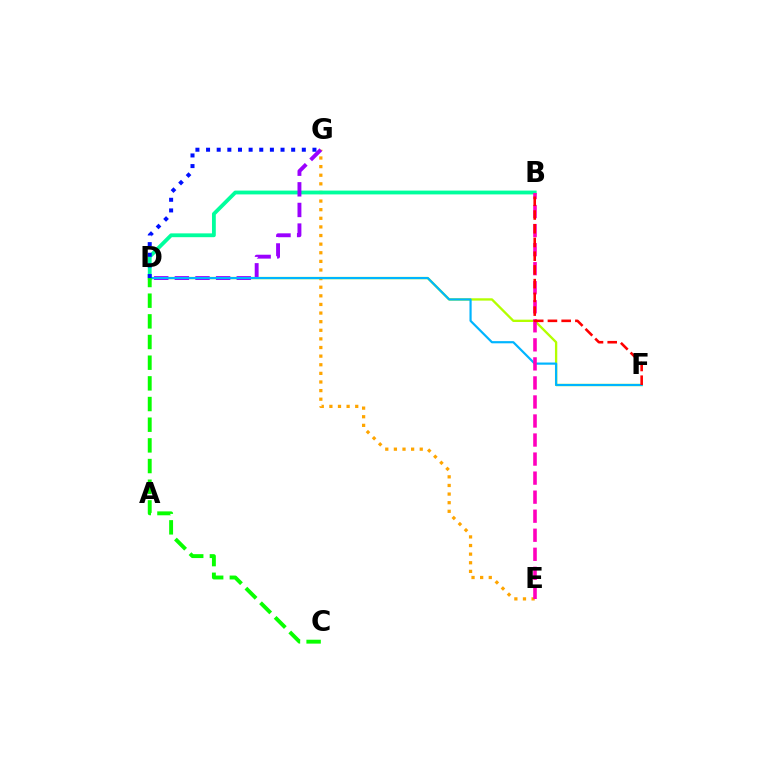{('D', 'F'): [{'color': '#b3ff00', 'line_style': 'solid', 'thickness': 1.67}, {'color': '#00b5ff', 'line_style': 'solid', 'thickness': 1.57}], ('E', 'G'): [{'color': '#ffa500', 'line_style': 'dotted', 'thickness': 2.34}], ('B', 'D'): [{'color': '#00ff9d', 'line_style': 'solid', 'thickness': 2.74}], ('D', 'G'): [{'color': '#9b00ff', 'line_style': 'dashed', 'thickness': 2.8}, {'color': '#0010ff', 'line_style': 'dotted', 'thickness': 2.89}], ('C', 'D'): [{'color': '#08ff00', 'line_style': 'dashed', 'thickness': 2.81}], ('B', 'E'): [{'color': '#ff00bd', 'line_style': 'dashed', 'thickness': 2.59}], ('B', 'F'): [{'color': '#ff0000', 'line_style': 'dashed', 'thickness': 1.86}]}